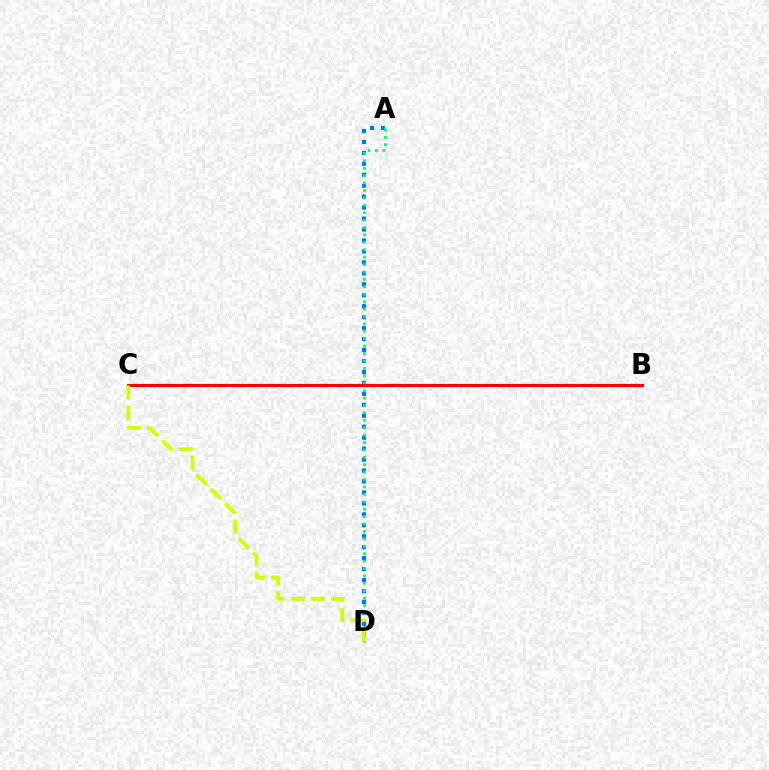{('A', 'D'): [{'color': '#0074ff', 'line_style': 'dotted', 'thickness': 2.98}, {'color': '#00ff5c', 'line_style': 'dotted', 'thickness': 2.01}], ('B', 'C'): [{'color': '#b900ff', 'line_style': 'dashed', 'thickness': 2.25}, {'color': '#ff0000', 'line_style': 'solid', 'thickness': 2.2}], ('C', 'D'): [{'color': '#d1ff00', 'line_style': 'dashed', 'thickness': 2.76}]}